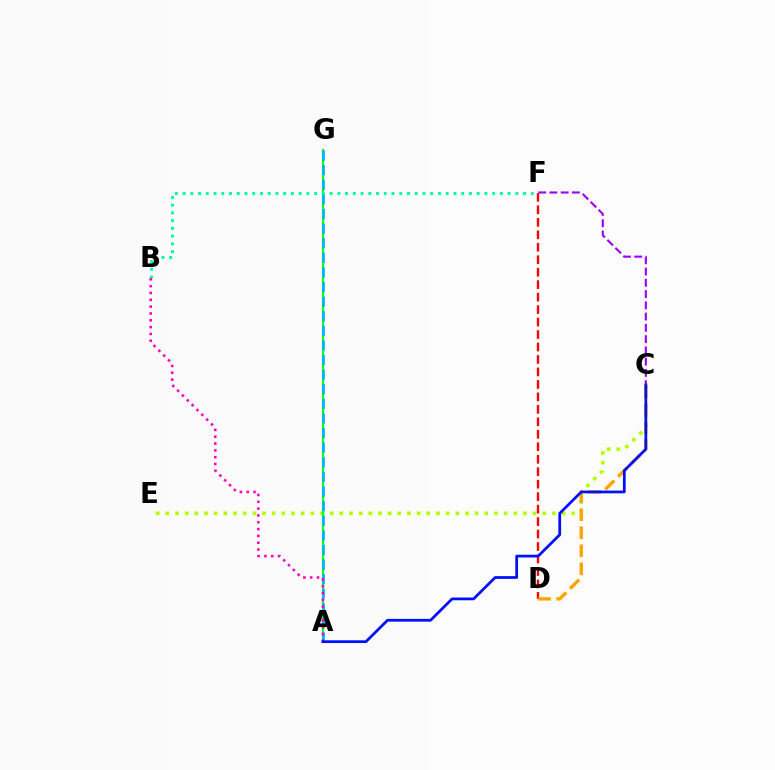{('C', 'E'): [{'color': '#b3ff00', 'line_style': 'dotted', 'thickness': 2.63}], ('D', 'F'): [{'color': '#ff0000', 'line_style': 'dashed', 'thickness': 1.69}], ('C', 'F'): [{'color': '#9b00ff', 'line_style': 'dashed', 'thickness': 1.53}], ('A', 'G'): [{'color': '#08ff00', 'line_style': 'solid', 'thickness': 1.56}, {'color': '#00b5ff', 'line_style': 'dashed', 'thickness': 1.98}], ('C', 'D'): [{'color': '#ffa500', 'line_style': 'dashed', 'thickness': 2.45}], ('B', 'F'): [{'color': '#00ff9d', 'line_style': 'dotted', 'thickness': 2.1}], ('A', 'B'): [{'color': '#ff00bd', 'line_style': 'dotted', 'thickness': 1.85}], ('A', 'C'): [{'color': '#0010ff', 'line_style': 'solid', 'thickness': 1.98}]}